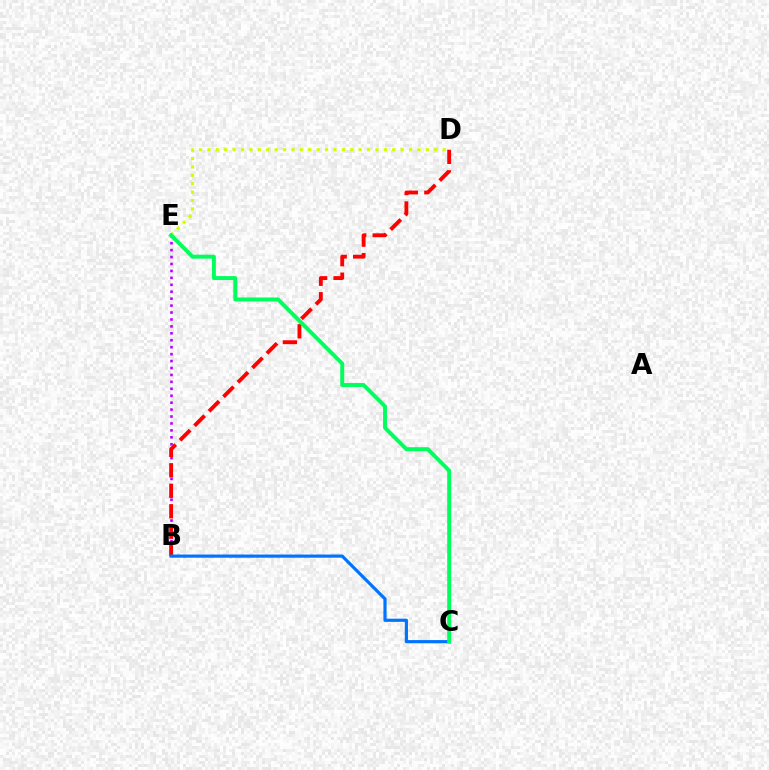{('D', 'E'): [{'color': '#d1ff00', 'line_style': 'dotted', 'thickness': 2.28}], ('B', 'E'): [{'color': '#b900ff', 'line_style': 'dotted', 'thickness': 1.88}], ('B', 'D'): [{'color': '#ff0000', 'line_style': 'dashed', 'thickness': 2.78}], ('B', 'C'): [{'color': '#0074ff', 'line_style': 'solid', 'thickness': 2.29}], ('C', 'E'): [{'color': '#00ff5c', 'line_style': 'solid', 'thickness': 2.83}]}